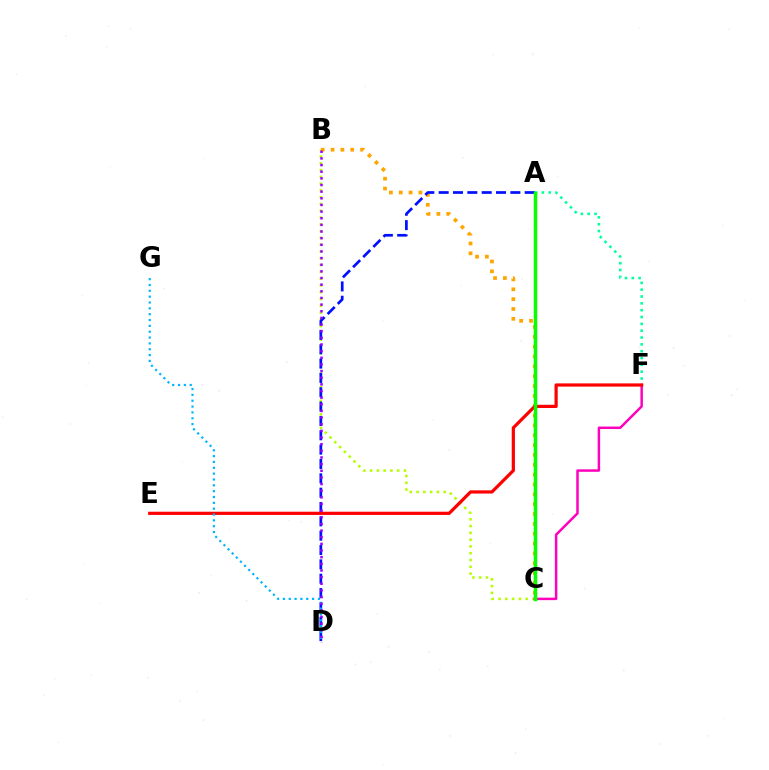{('B', 'C'): [{'color': '#b3ff00', 'line_style': 'dotted', 'thickness': 1.84}, {'color': '#ffa500', 'line_style': 'dotted', 'thickness': 2.67}], ('A', 'F'): [{'color': '#00ff9d', 'line_style': 'dotted', 'thickness': 1.86}], ('A', 'D'): [{'color': '#0010ff', 'line_style': 'dashed', 'thickness': 1.95}], ('C', 'F'): [{'color': '#ff00bd', 'line_style': 'solid', 'thickness': 1.79}], ('E', 'F'): [{'color': '#ff0000', 'line_style': 'solid', 'thickness': 2.31}], ('A', 'C'): [{'color': '#08ff00', 'line_style': 'solid', 'thickness': 2.51}], ('D', 'G'): [{'color': '#00b5ff', 'line_style': 'dotted', 'thickness': 1.59}], ('B', 'D'): [{'color': '#9b00ff', 'line_style': 'dotted', 'thickness': 1.81}]}